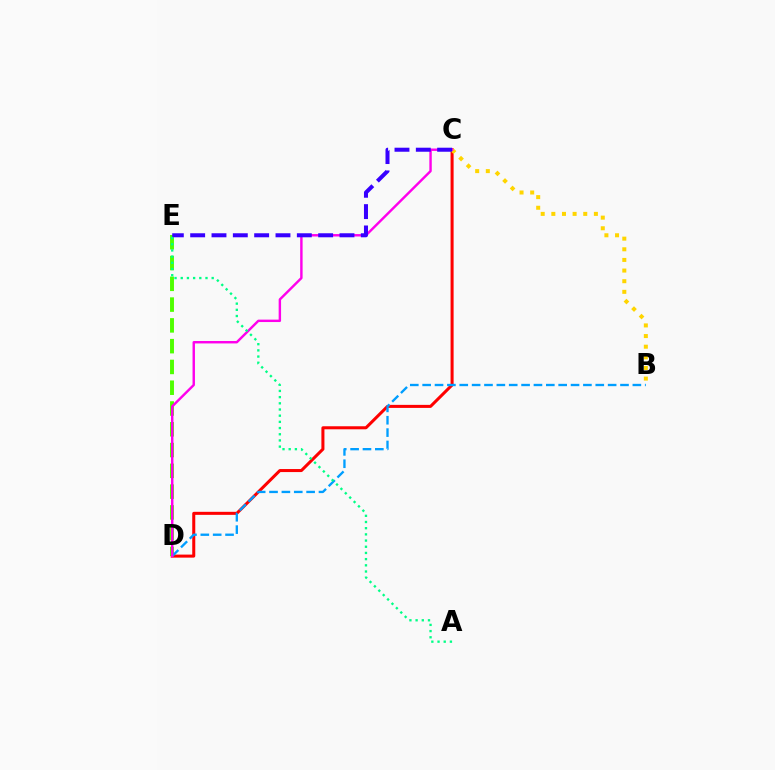{('C', 'D'): [{'color': '#ff0000', 'line_style': 'solid', 'thickness': 2.18}, {'color': '#ff00ed', 'line_style': 'solid', 'thickness': 1.74}], ('D', 'E'): [{'color': '#4fff00', 'line_style': 'dashed', 'thickness': 2.82}], ('B', 'D'): [{'color': '#009eff', 'line_style': 'dashed', 'thickness': 1.68}], ('B', 'C'): [{'color': '#ffd500', 'line_style': 'dotted', 'thickness': 2.89}], ('C', 'E'): [{'color': '#3700ff', 'line_style': 'dashed', 'thickness': 2.9}], ('A', 'E'): [{'color': '#00ff86', 'line_style': 'dotted', 'thickness': 1.68}]}